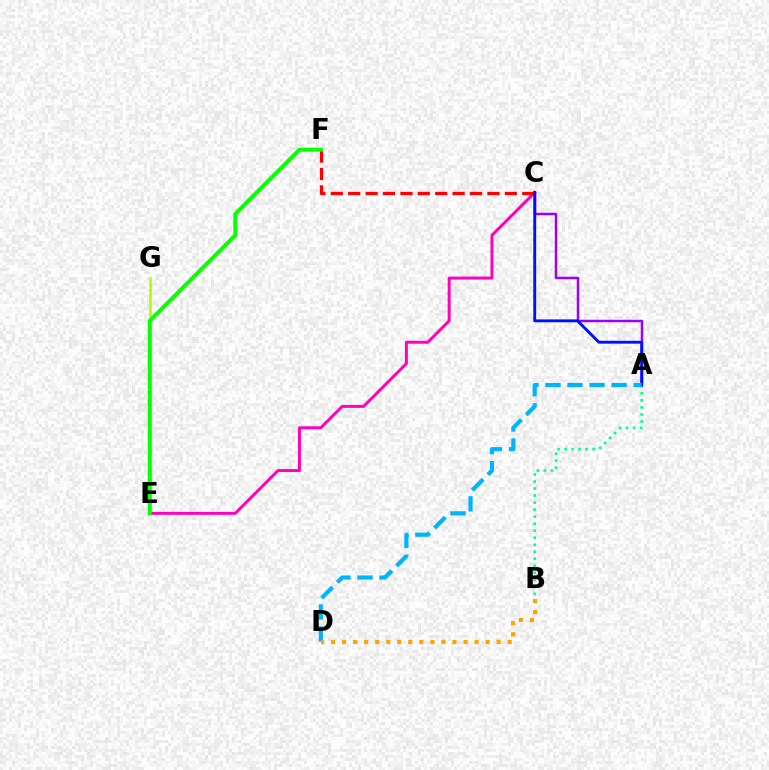{('A', 'B'): [{'color': '#00ff9d', 'line_style': 'dotted', 'thickness': 1.91}], ('E', 'G'): [{'color': '#b3ff00', 'line_style': 'solid', 'thickness': 1.96}], ('C', 'E'): [{'color': '#ff00bd', 'line_style': 'solid', 'thickness': 2.13}], ('C', 'F'): [{'color': '#ff0000', 'line_style': 'dashed', 'thickness': 2.36}], ('A', 'C'): [{'color': '#9b00ff', 'line_style': 'solid', 'thickness': 1.78}, {'color': '#0010ff', 'line_style': 'solid', 'thickness': 2.07}], ('A', 'D'): [{'color': '#00b5ff', 'line_style': 'dashed', 'thickness': 2.99}], ('B', 'D'): [{'color': '#ffa500', 'line_style': 'dotted', 'thickness': 3.0}], ('E', 'F'): [{'color': '#08ff00', 'line_style': 'solid', 'thickness': 2.84}]}